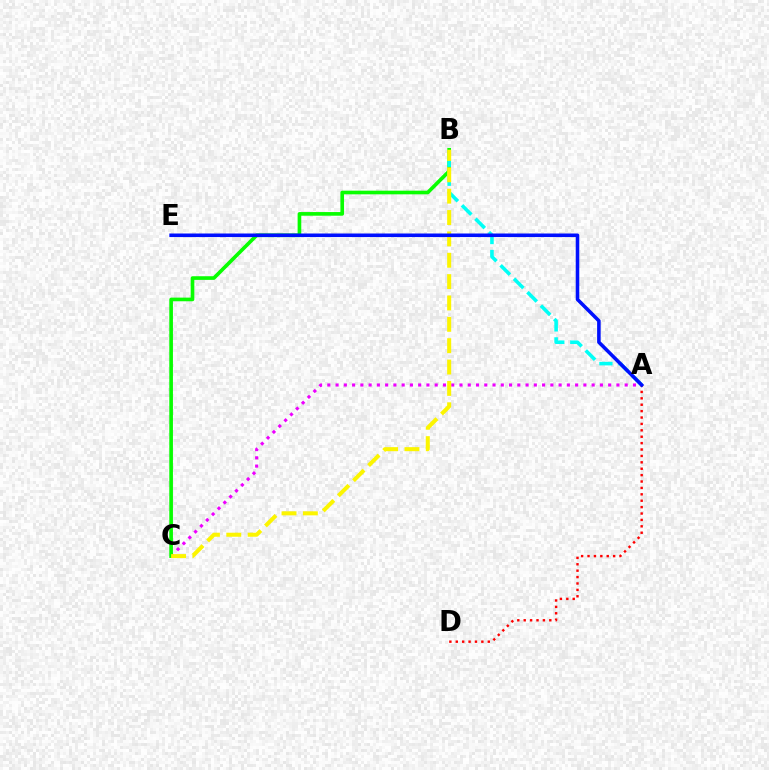{('A', 'C'): [{'color': '#ee00ff', 'line_style': 'dotted', 'thickness': 2.24}], ('B', 'C'): [{'color': '#08ff00', 'line_style': 'solid', 'thickness': 2.63}, {'color': '#fcf500', 'line_style': 'dashed', 'thickness': 2.9}], ('A', 'B'): [{'color': '#00fff6', 'line_style': 'dashed', 'thickness': 2.58}], ('A', 'D'): [{'color': '#ff0000', 'line_style': 'dotted', 'thickness': 1.74}], ('A', 'E'): [{'color': '#0010ff', 'line_style': 'solid', 'thickness': 2.56}]}